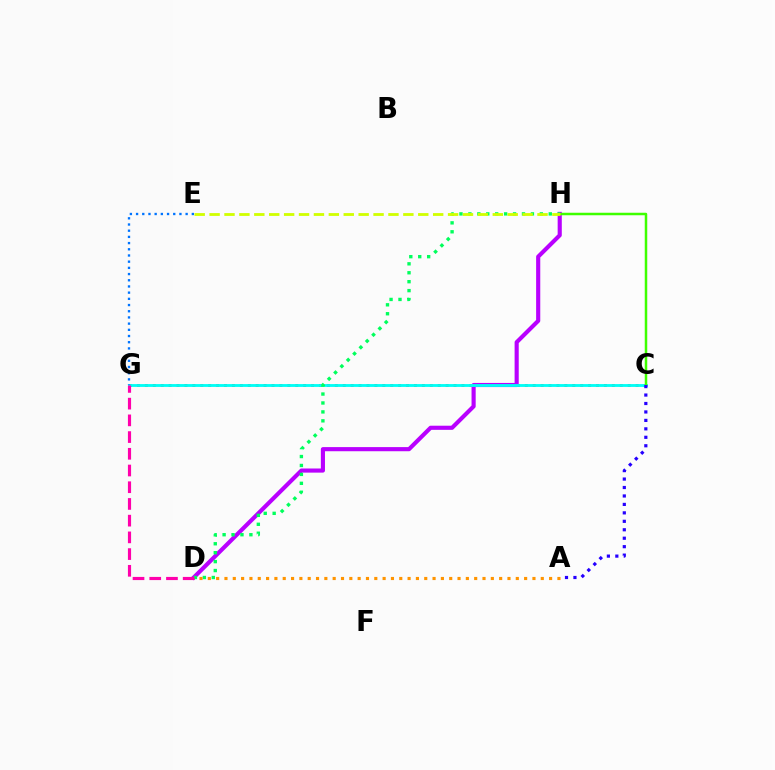{('C', 'G'): [{'color': '#ff0000', 'line_style': 'dotted', 'thickness': 2.15}, {'color': '#00fff6', 'line_style': 'solid', 'thickness': 2.04}], ('D', 'H'): [{'color': '#b900ff', 'line_style': 'solid', 'thickness': 2.97}, {'color': '#00ff5c', 'line_style': 'dotted', 'thickness': 2.43}], ('C', 'H'): [{'color': '#3dff00', 'line_style': 'solid', 'thickness': 1.8}], ('E', 'G'): [{'color': '#0074ff', 'line_style': 'dotted', 'thickness': 1.68}], ('A', 'D'): [{'color': '#ff9400', 'line_style': 'dotted', 'thickness': 2.26}], ('E', 'H'): [{'color': '#d1ff00', 'line_style': 'dashed', 'thickness': 2.02}], ('D', 'G'): [{'color': '#ff00ac', 'line_style': 'dashed', 'thickness': 2.27}], ('A', 'C'): [{'color': '#2500ff', 'line_style': 'dotted', 'thickness': 2.3}]}